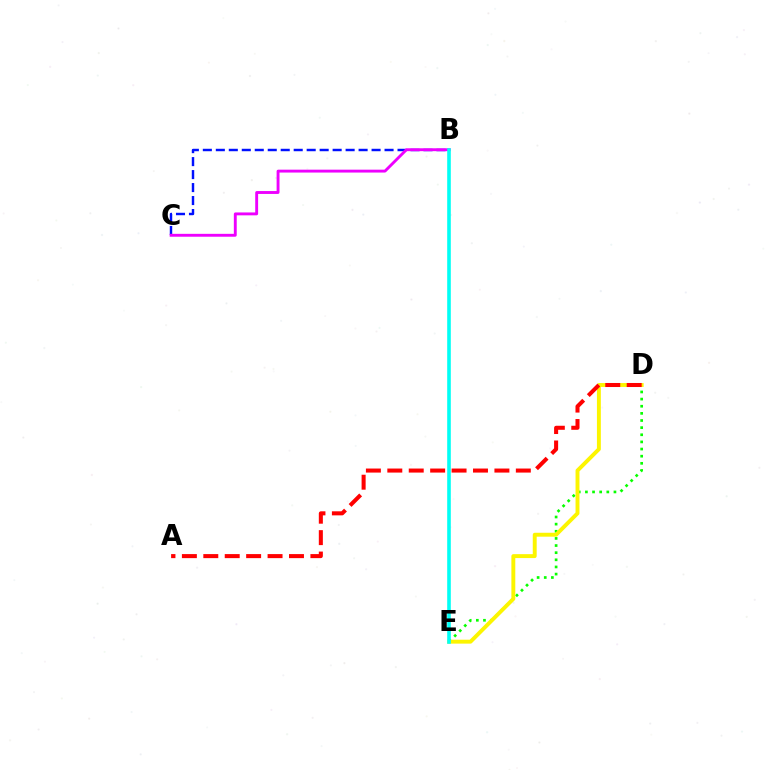{('D', 'E'): [{'color': '#08ff00', 'line_style': 'dotted', 'thickness': 1.94}, {'color': '#fcf500', 'line_style': 'solid', 'thickness': 2.82}], ('B', 'C'): [{'color': '#0010ff', 'line_style': 'dashed', 'thickness': 1.76}, {'color': '#ee00ff', 'line_style': 'solid', 'thickness': 2.08}], ('A', 'D'): [{'color': '#ff0000', 'line_style': 'dashed', 'thickness': 2.91}], ('B', 'E'): [{'color': '#00fff6', 'line_style': 'solid', 'thickness': 2.59}]}